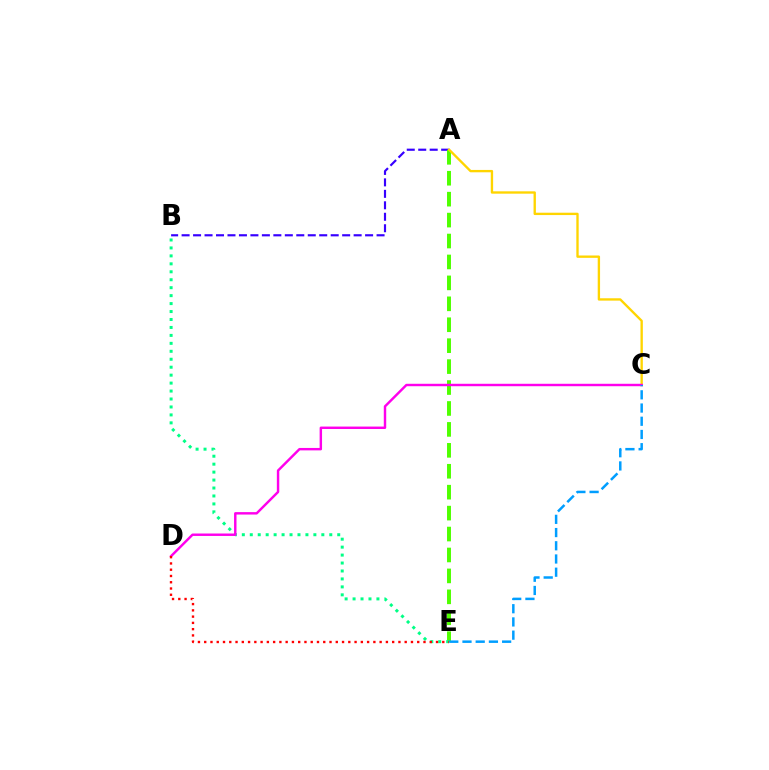{('A', 'B'): [{'color': '#3700ff', 'line_style': 'dashed', 'thickness': 1.56}], ('A', 'E'): [{'color': '#4fff00', 'line_style': 'dashed', 'thickness': 2.84}], ('B', 'E'): [{'color': '#00ff86', 'line_style': 'dotted', 'thickness': 2.16}], ('A', 'C'): [{'color': '#ffd500', 'line_style': 'solid', 'thickness': 1.7}], ('C', 'D'): [{'color': '#ff00ed', 'line_style': 'solid', 'thickness': 1.75}], ('D', 'E'): [{'color': '#ff0000', 'line_style': 'dotted', 'thickness': 1.7}], ('C', 'E'): [{'color': '#009eff', 'line_style': 'dashed', 'thickness': 1.8}]}